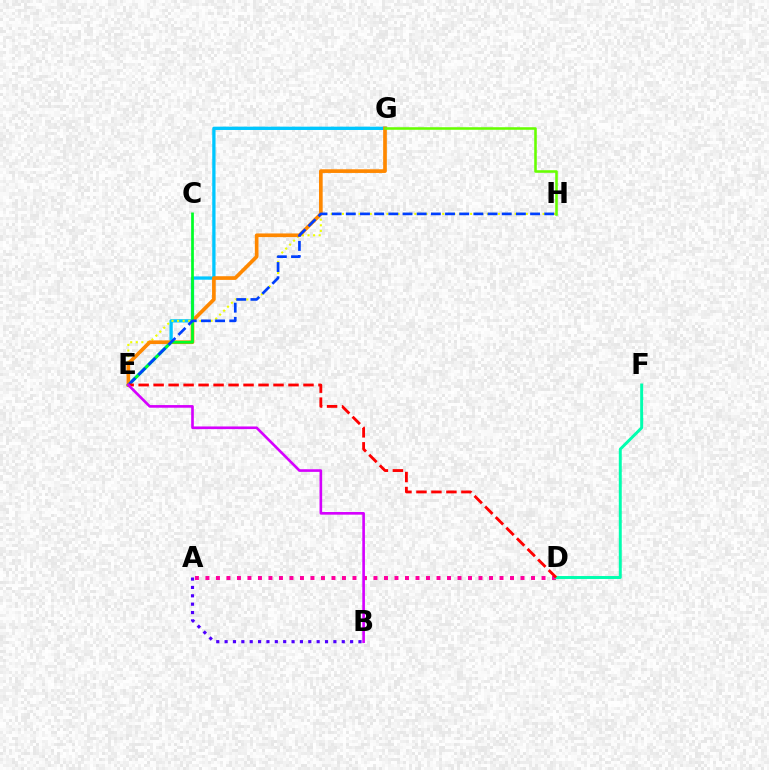{('A', 'D'): [{'color': '#ff00a0', 'line_style': 'dotted', 'thickness': 2.85}], ('E', 'G'): [{'color': '#00c7ff', 'line_style': 'solid', 'thickness': 2.37}, {'color': '#ff8800', 'line_style': 'solid', 'thickness': 2.65}], ('E', 'H'): [{'color': '#eeff00', 'line_style': 'dotted', 'thickness': 1.51}, {'color': '#003fff', 'line_style': 'dashed', 'thickness': 1.93}], ('D', 'F'): [{'color': '#00ffaf', 'line_style': 'solid', 'thickness': 2.13}], ('A', 'B'): [{'color': '#4f00ff', 'line_style': 'dotted', 'thickness': 2.27}], ('C', 'E'): [{'color': '#00ff27', 'line_style': 'solid', 'thickness': 1.97}], ('G', 'H'): [{'color': '#66ff00', 'line_style': 'solid', 'thickness': 1.85}], ('D', 'E'): [{'color': '#ff0000', 'line_style': 'dashed', 'thickness': 2.04}], ('B', 'E'): [{'color': '#d600ff', 'line_style': 'solid', 'thickness': 1.9}]}